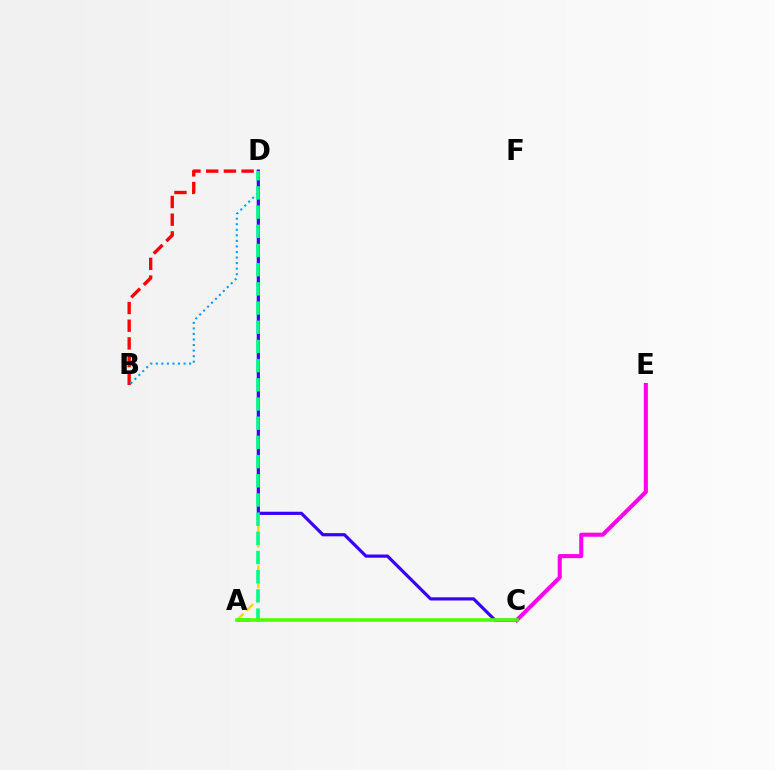{('B', 'D'): [{'color': '#ff0000', 'line_style': 'dashed', 'thickness': 2.41}, {'color': '#009eff', 'line_style': 'dotted', 'thickness': 1.51}], ('A', 'D'): [{'color': '#ffd500', 'line_style': 'dashed', 'thickness': 1.85}, {'color': '#00ff86', 'line_style': 'dashed', 'thickness': 2.61}], ('C', 'E'): [{'color': '#ff00ed', 'line_style': 'solid', 'thickness': 2.92}], ('C', 'D'): [{'color': '#3700ff', 'line_style': 'solid', 'thickness': 2.29}], ('A', 'C'): [{'color': '#4fff00', 'line_style': 'solid', 'thickness': 2.59}]}